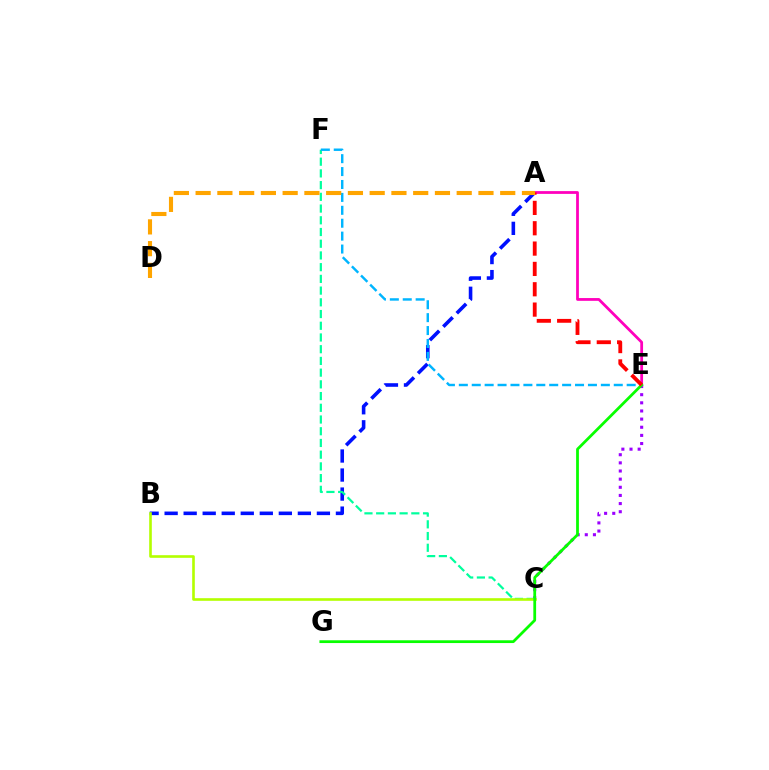{('A', 'B'): [{'color': '#0010ff', 'line_style': 'dashed', 'thickness': 2.59}], ('C', 'E'): [{'color': '#9b00ff', 'line_style': 'dotted', 'thickness': 2.21}], ('C', 'F'): [{'color': '#00ff9d', 'line_style': 'dashed', 'thickness': 1.59}], ('B', 'C'): [{'color': '#b3ff00', 'line_style': 'solid', 'thickness': 1.89}], ('A', 'E'): [{'color': '#ff00bd', 'line_style': 'solid', 'thickness': 2.0}, {'color': '#ff0000', 'line_style': 'dashed', 'thickness': 2.76}], ('E', 'F'): [{'color': '#00b5ff', 'line_style': 'dashed', 'thickness': 1.75}], ('E', 'G'): [{'color': '#08ff00', 'line_style': 'solid', 'thickness': 1.99}], ('A', 'D'): [{'color': '#ffa500', 'line_style': 'dashed', 'thickness': 2.96}]}